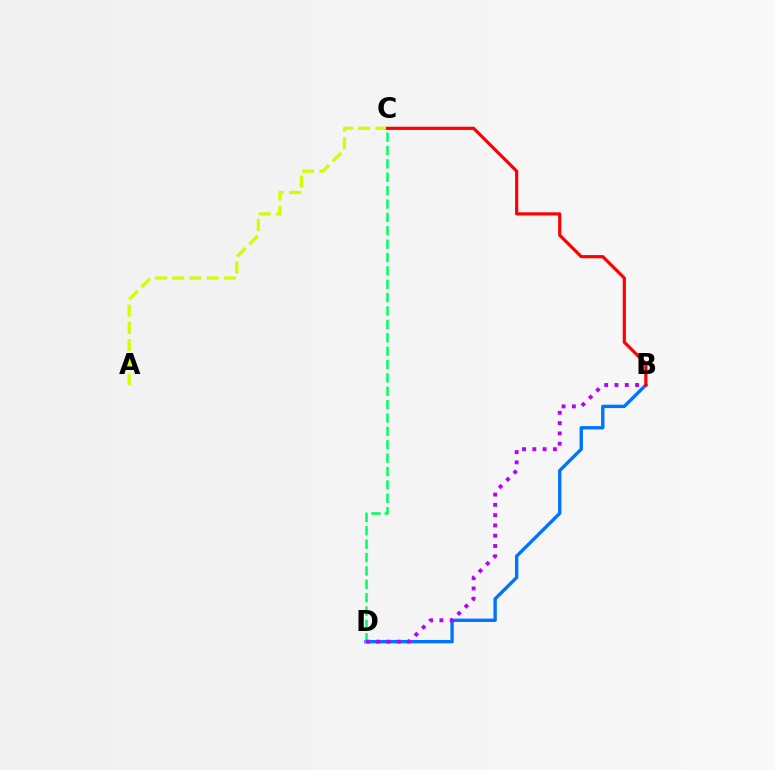{('A', 'C'): [{'color': '#d1ff00', 'line_style': 'dashed', 'thickness': 2.34}], ('B', 'D'): [{'color': '#0074ff', 'line_style': 'solid', 'thickness': 2.43}, {'color': '#b900ff', 'line_style': 'dotted', 'thickness': 2.8}], ('C', 'D'): [{'color': '#00ff5c', 'line_style': 'dashed', 'thickness': 1.82}], ('B', 'C'): [{'color': '#ff0000', 'line_style': 'solid', 'thickness': 2.29}]}